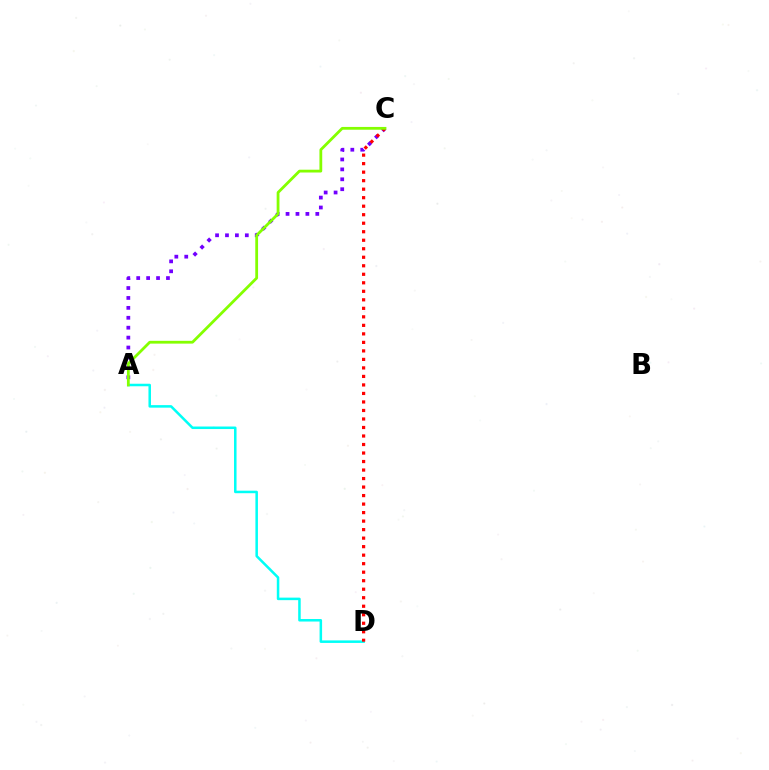{('A', 'D'): [{'color': '#00fff6', 'line_style': 'solid', 'thickness': 1.82}], ('A', 'C'): [{'color': '#7200ff', 'line_style': 'dotted', 'thickness': 2.69}, {'color': '#84ff00', 'line_style': 'solid', 'thickness': 2.01}], ('C', 'D'): [{'color': '#ff0000', 'line_style': 'dotted', 'thickness': 2.31}]}